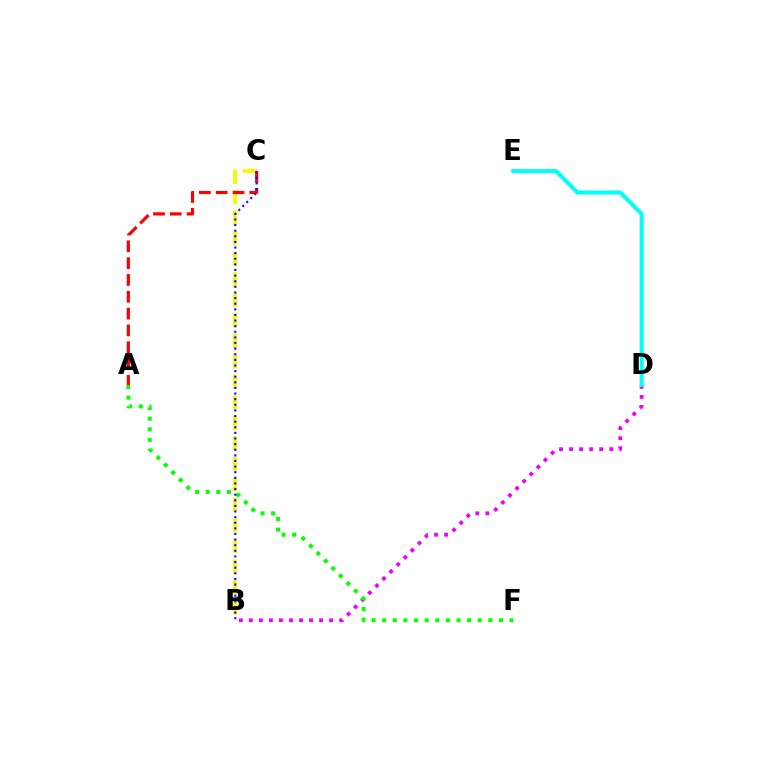{('B', 'D'): [{'color': '#ee00ff', 'line_style': 'dotted', 'thickness': 2.72}], ('D', 'E'): [{'color': '#00fff6', 'line_style': 'solid', 'thickness': 2.91}], ('B', 'C'): [{'color': '#fcf500', 'line_style': 'dashed', 'thickness': 2.79}, {'color': '#0010ff', 'line_style': 'dotted', 'thickness': 1.53}], ('A', 'F'): [{'color': '#08ff00', 'line_style': 'dotted', 'thickness': 2.88}], ('A', 'C'): [{'color': '#ff0000', 'line_style': 'dashed', 'thickness': 2.29}]}